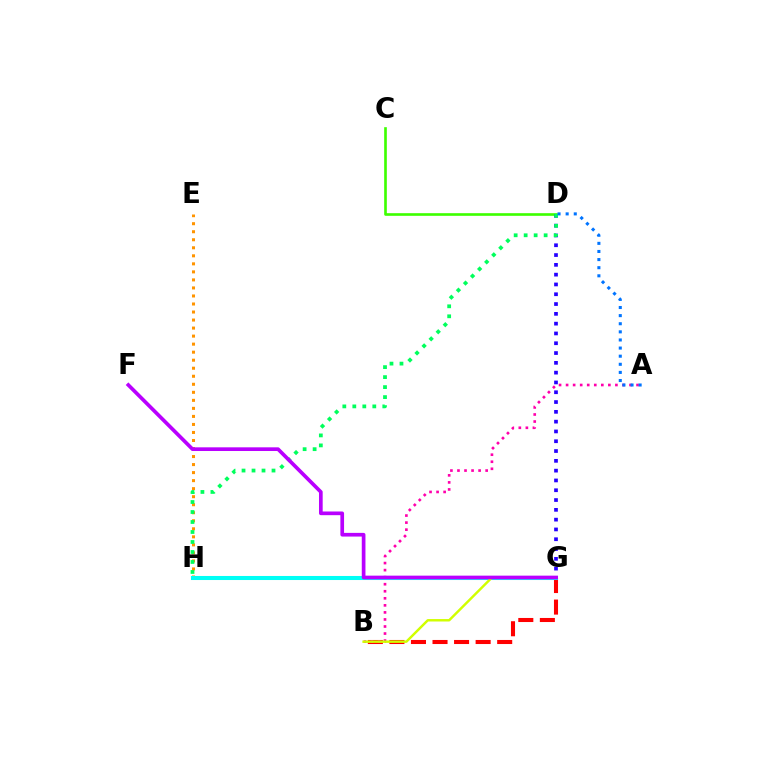{('C', 'D'): [{'color': '#3dff00', 'line_style': 'solid', 'thickness': 1.9}], ('D', 'G'): [{'color': '#2500ff', 'line_style': 'dotted', 'thickness': 2.66}], ('B', 'G'): [{'color': '#ff0000', 'line_style': 'dashed', 'thickness': 2.93}, {'color': '#d1ff00', 'line_style': 'solid', 'thickness': 1.76}], ('E', 'H'): [{'color': '#ff9400', 'line_style': 'dotted', 'thickness': 2.18}], ('D', 'H'): [{'color': '#00ff5c', 'line_style': 'dotted', 'thickness': 2.72}], ('A', 'B'): [{'color': '#ff00ac', 'line_style': 'dotted', 'thickness': 1.91}], ('G', 'H'): [{'color': '#00fff6', 'line_style': 'solid', 'thickness': 2.92}], ('A', 'D'): [{'color': '#0074ff', 'line_style': 'dotted', 'thickness': 2.2}], ('F', 'G'): [{'color': '#b900ff', 'line_style': 'solid', 'thickness': 2.65}]}